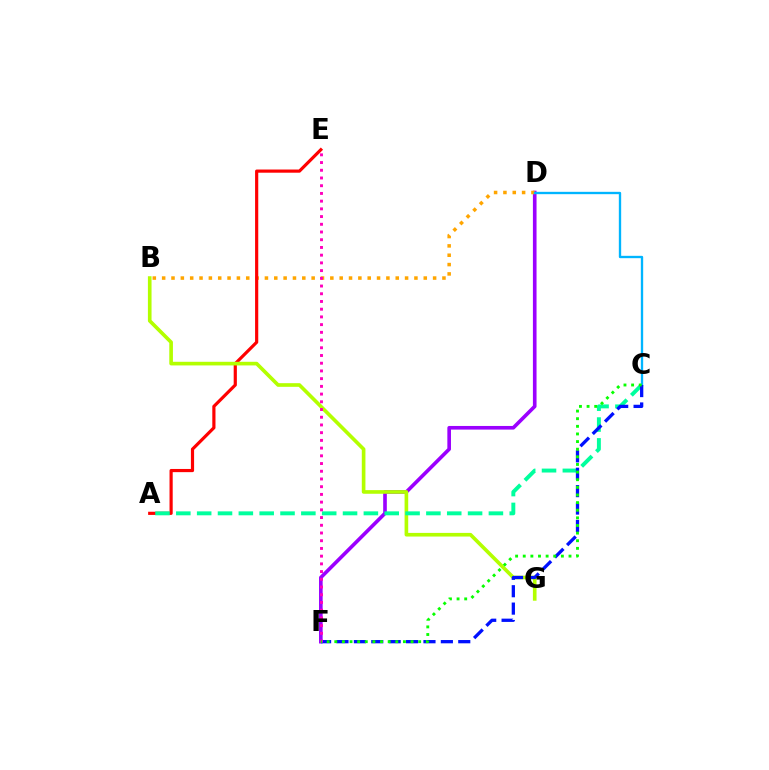{('D', 'F'): [{'color': '#9b00ff', 'line_style': 'solid', 'thickness': 2.61}], ('B', 'D'): [{'color': '#ffa500', 'line_style': 'dotted', 'thickness': 2.54}], ('C', 'D'): [{'color': '#00b5ff', 'line_style': 'solid', 'thickness': 1.69}], ('A', 'E'): [{'color': '#ff0000', 'line_style': 'solid', 'thickness': 2.29}], ('B', 'G'): [{'color': '#b3ff00', 'line_style': 'solid', 'thickness': 2.62}], ('A', 'C'): [{'color': '#00ff9d', 'line_style': 'dashed', 'thickness': 2.83}], ('C', 'F'): [{'color': '#0010ff', 'line_style': 'dashed', 'thickness': 2.36}, {'color': '#08ff00', 'line_style': 'dotted', 'thickness': 2.07}], ('E', 'F'): [{'color': '#ff00bd', 'line_style': 'dotted', 'thickness': 2.1}]}